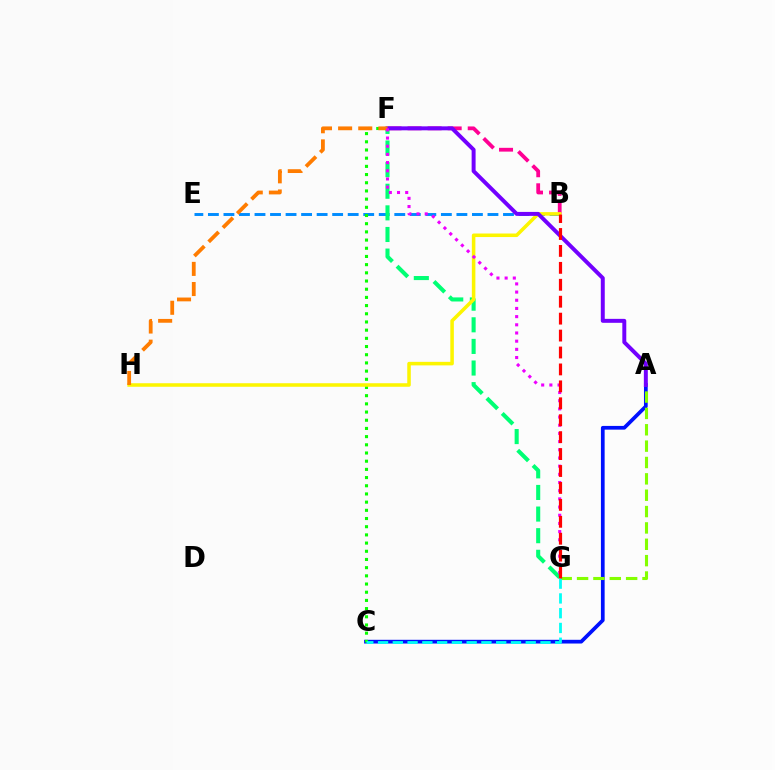{('B', 'F'): [{'color': '#ff0094', 'line_style': 'dashed', 'thickness': 2.72}], ('B', 'E'): [{'color': '#008cff', 'line_style': 'dashed', 'thickness': 2.11}], ('A', 'C'): [{'color': '#0010ff', 'line_style': 'solid', 'thickness': 2.68}], ('F', 'G'): [{'color': '#00ff74', 'line_style': 'dashed', 'thickness': 2.94}, {'color': '#ee00ff', 'line_style': 'dotted', 'thickness': 2.22}], ('C', 'F'): [{'color': '#08ff00', 'line_style': 'dotted', 'thickness': 2.23}], ('B', 'H'): [{'color': '#fcf500', 'line_style': 'solid', 'thickness': 2.55}], ('A', 'G'): [{'color': '#84ff00', 'line_style': 'dashed', 'thickness': 2.22}], ('C', 'G'): [{'color': '#00fff6', 'line_style': 'dashed', 'thickness': 2.01}], ('A', 'F'): [{'color': '#7200ff', 'line_style': 'solid', 'thickness': 2.85}], ('F', 'H'): [{'color': '#ff7c00', 'line_style': 'dashed', 'thickness': 2.74}], ('B', 'G'): [{'color': '#ff0000', 'line_style': 'dashed', 'thickness': 2.3}]}